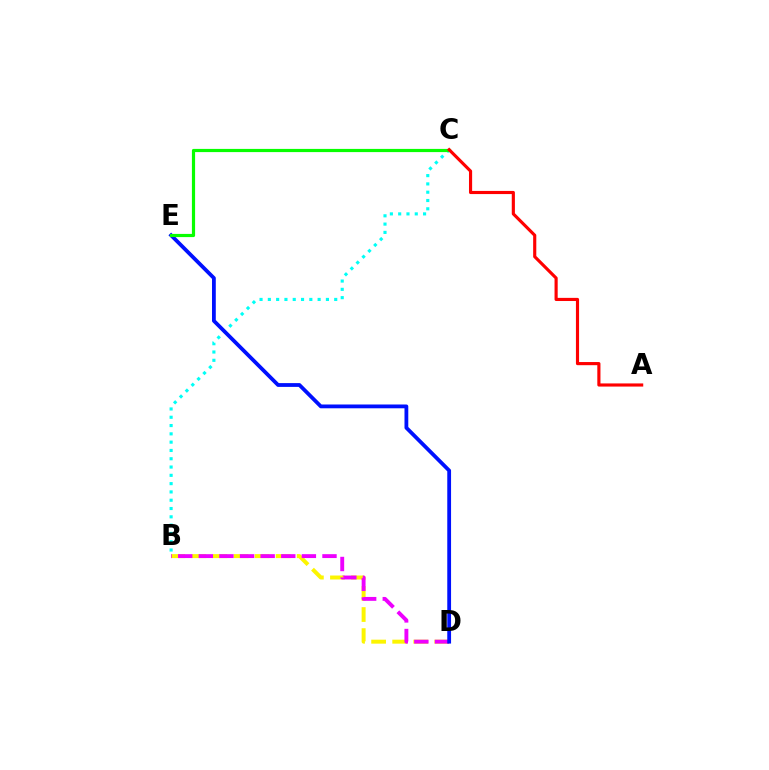{('B', 'C'): [{'color': '#00fff6', 'line_style': 'dotted', 'thickness': 2.25}], ('B', 'D'): [{'color': '#fcf500', 'line_style': 'dashed', 'thickness': 2.86}, {'color': '#ee00ff', 'line_style': 'dashed', 'thickness': 2.8}], ('D', 'E'): [{'color': '#0010ff', 'line_style': 'solid', 'thickness': 2.73}], ('C', 'E'): [{'color': '#08ff00', 'line_style': 'solid', 'thickness': 2.3}], ('A', 'C'): [{'color': '#ff0000', 'line_style': 'solid', 'thickness': 2.26}]}